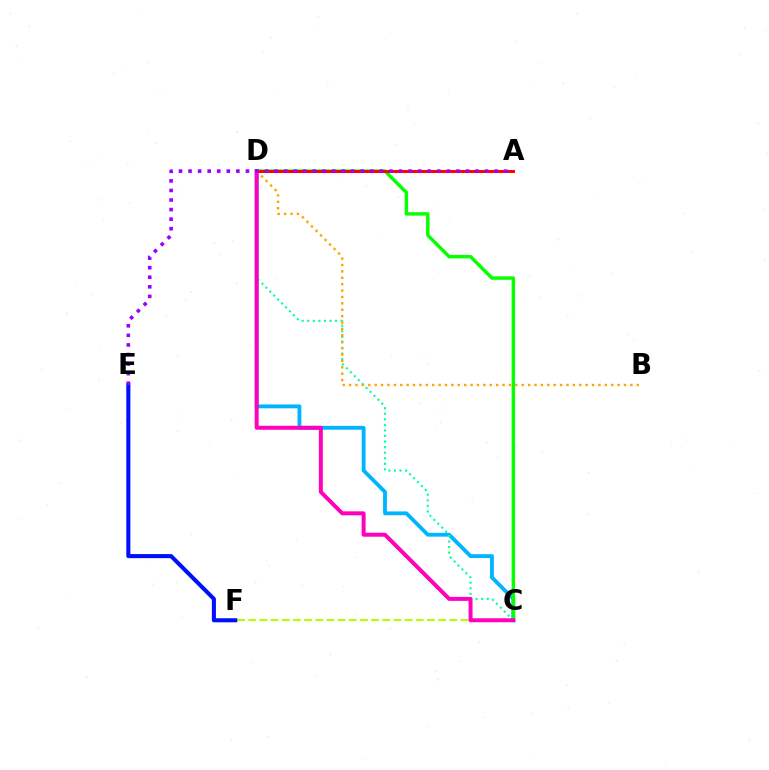{('C', 'D'): [{'color': '#00b5ff', 'line_style': 'solid', 'thickness': 2.76}, {'color': '#00ff9d', 'line_style': 'dotted', 'thickness': 1.51}, {'color': '#08ff00', 'line_style': 'solid', 'thickness': 2.47}, {'color': '#ff00bd', 'line_style': 'solid', 'thickness': 2.86}], ('C', 'F'): [{'color': '#b3ff00', 'line_style': 'dashed', 'thickness': 1.52}], ('E', 'F'): [{'color': '#0010ff', 'line_style': 'solid', 'thickness': 2.93}], ('B', 'D'): [{'color': '#ffa500', 'line_style': 'dotted', 'thickness': 1.74}], ('A', 'D'): [{'color': '#ff0000', 'line_style': 'solid', 'thickness': 2.12}], ('A', 'E'): [{'color': '#9b00ff', 'line_style': 'dotted', 'thickness': 2.6}]}